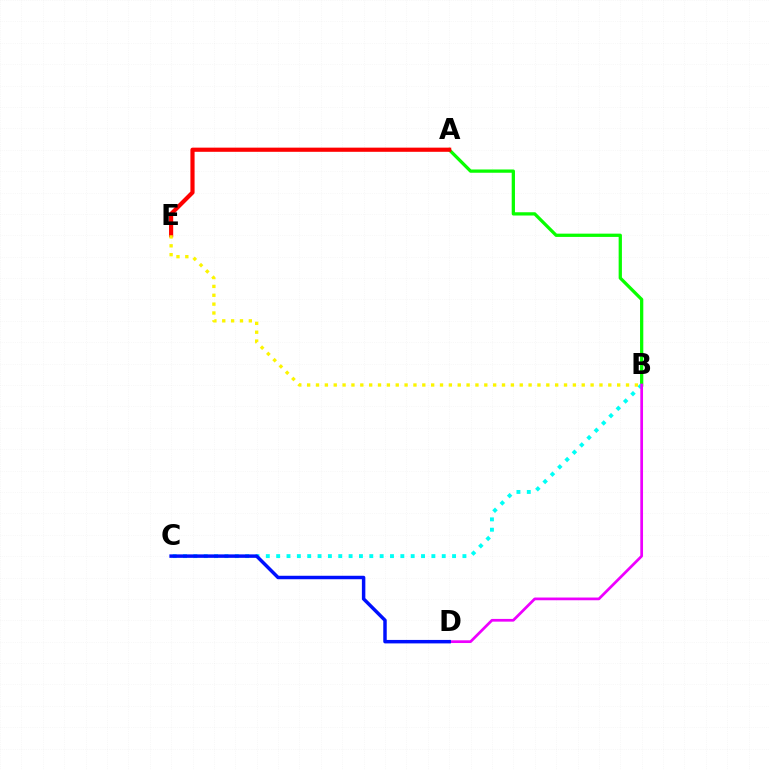{('A', 'B'): [{'color': '#08ff00', 'line_style': 'solid', 'thickness': 2.35}], ('B', 'C'): [{'color': '#00fff6', 'line_style': 'dotted', 'thickness': 2.81}], ('B', 'D'): [{'color': '#ee00ff', 'line_style': 'solid', 'thickness': 1.96}], ('A', 'E'): [{'color': '#ff0000', 'line_style': 'solid', 'thickness': 3.0}], ('C', 'D'): [{'color': '#0010ff', 'line_style': 'solid', 'thickness': 2.5}], ('B', 'E'): [{'color': '#fcf500', 'line_style': 'dotted', 'thickness': 2.41}]}